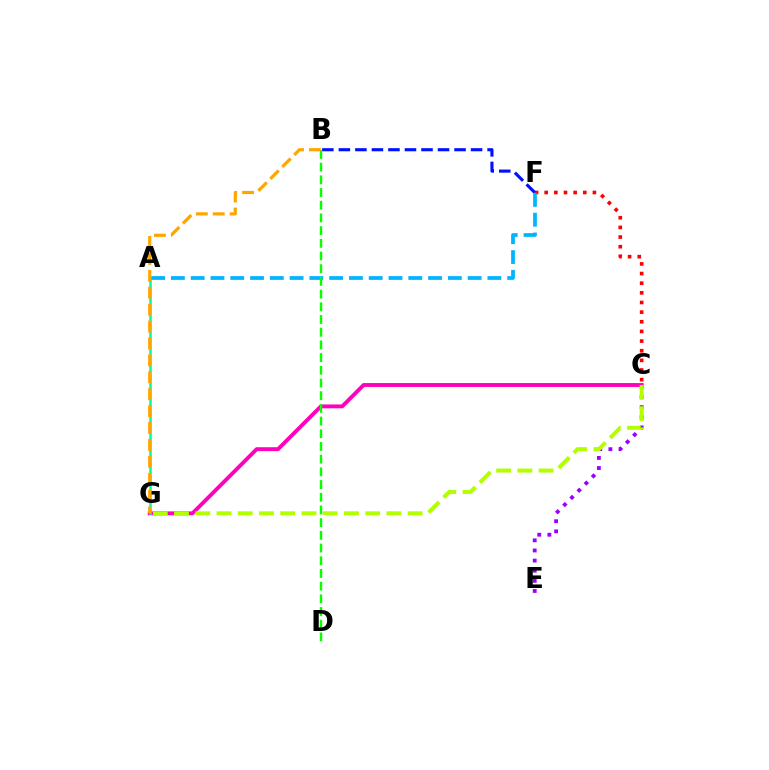{('C', 'F'): [{'color': '#ff0000', 'line_style': 'dotted', 'thickness': 2.62}], ('C', 'E'): [{'color': '#9b00ff', 'line_style': 'dotted', 'thickness': 2.75}], ('C', 'G'): [{'color': '#ff00bd', 'line_style': 'solid', 'thickness': 2.8}, {'color': '#b3ff00', 'line_style': 'dashed', 'thickness': 2.89}], ('B', 'F'): [{'color': '#0010ff', 'line_style': 'dashed', 'thickness': 2.24}], ('A', 'G'): [{'color': '#00ff9d', 'line_style': 'solid', 'thickness': 1.84}], ('A', 'F'): [{'color': '#00b5ff', 'line_style': 'dashed', 'thickness': 2.69}], ('B', 'D'): [{'color': '#08ff00', 'line_style': 'dashed', 'thickness': 1.72}], ('B', 'G'): [{'color': '#ffa500', 'line_style': 'dashed', 'thickness': 2.3}]}